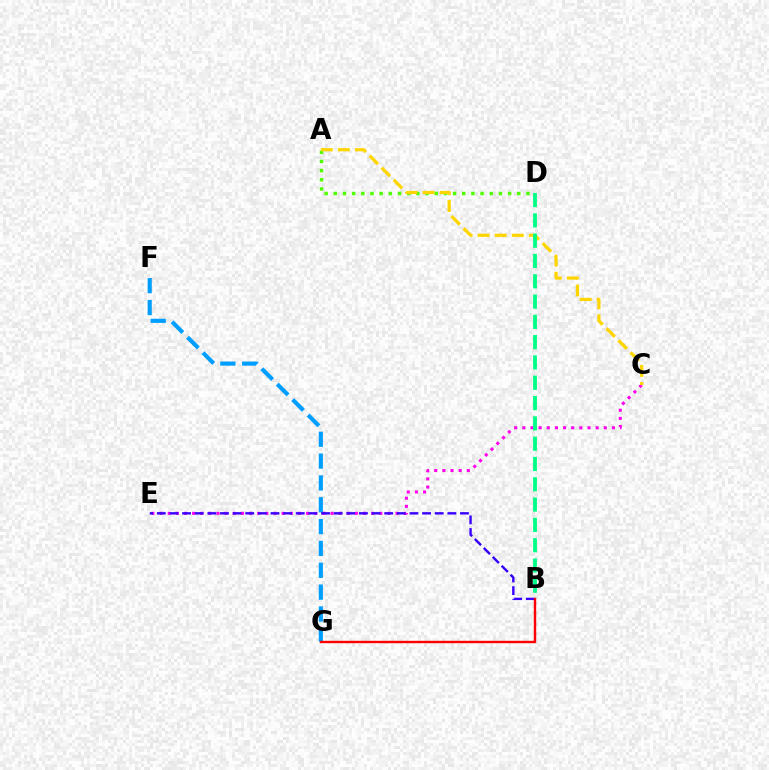{('F', 'G'): [{'color': '#009eff', 'line_style': 'dashed', 'thickness': 2.97}], ('A', 'D'): [{'color': '#4fff00', 'line_style': 'dotted', 'thickness': 2.49}], ('C', 'E'): [{'color': '#ff00ed', 'line_style': 'dotted', 'thickness': 2.21}], ('B', 'E'): [{'color': '#3700ff', 'line_style': 'dashed', 'thickness': 1.72}], ('B', 'G'): [{'color': '#ff0000', 'line_style': 'solid', 'thickness': 1.73}], ('A', 'C'): [{'color': '#ffd500', 'line_style': 'dashed', 'thickness': 2.32}], ('B', 'D'): [{'color': '#00ff86', 'line_style': 'dashed', 'thickness': 2.76}]}